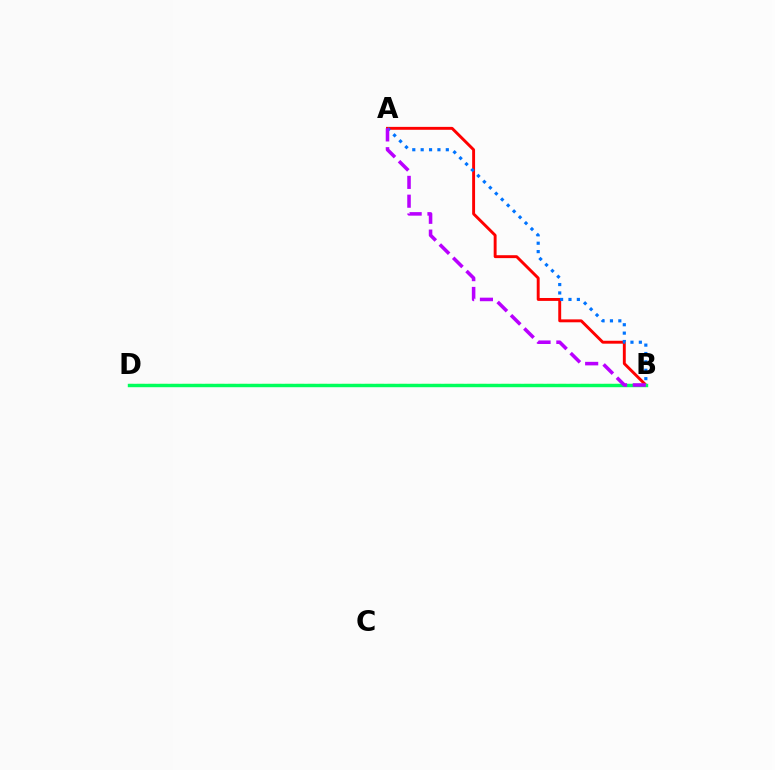{('B', 'D'): [{'color': '#d1ff00', 'line_style': 'dashed', 'thickness': 1.55}, {'color': '#00ff5c', 'line_style': 'solid', 'thickness': 2.46}], ('A', 'B'): [{'color': '#ff0000', 'line_style': 'solid', 'thickness': 2.09}, {'color': '#0074ff', 'line_style': 'dotted', 'thickness': 2.28}, {'color': '#b900ff', 'line_style': 'dashed', 'thickness': 2.56}]}